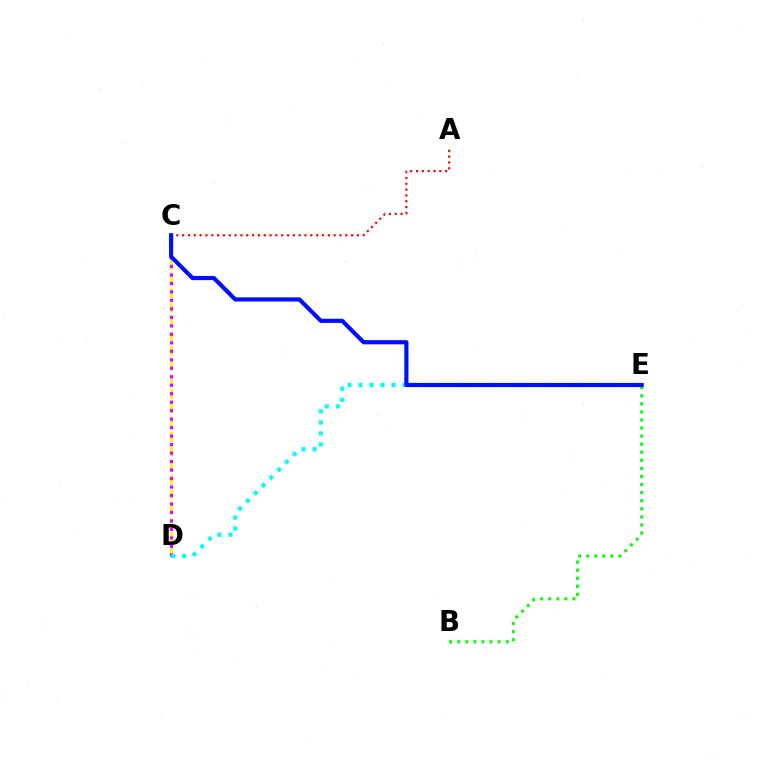{('B', 'E'): [{'color': '#08ff00', 'line_style': 'dotted', 'thickness': 2.19}], ('C', 'D'): [{'color': '#fcf500', 'line_style': 'dashed', 'thickness': 1.95}, {'color': '#ee00ff', 'line_style': 'dotted', 'thickness': 2.3}], ('A', 'C'): [{'color': '#ff0000', 'line_style': 'dotted', 'thickness': 1.58}], ('D', 'E'): [{'color': '#00fff6', 'line_style': 'dotted', 'thickness': 2.99}], ('C', 'E'): [{'color': '#0010ff', 'line_style': 'solid', 'thickness': 3.0}]}